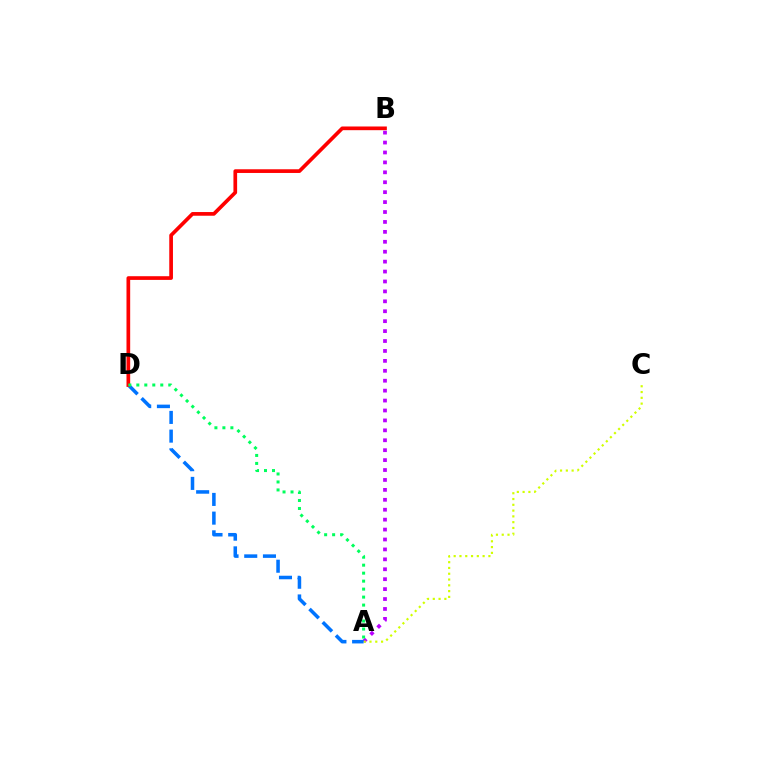{('A', 'B'): [{'color': '#b900ff', 'line_style': 'dotted', 'thickness': 2.7}], ('A', 'C'): [{'color': '#d1ff00', 'line_style': 'dotted', 'thickness': 1.57}], ('A', 'D'): [{'color': '#0074ff', 'line_style': 'dashed', 'thickness': 2.54}, {'color': '#00ff5c', 'line_style': 'dotted', 'thickness': 2.17}], ('B', 'D'): [{'color': '#ff0000', 'line_style': 'solid', 'thickness': 2.66}]}